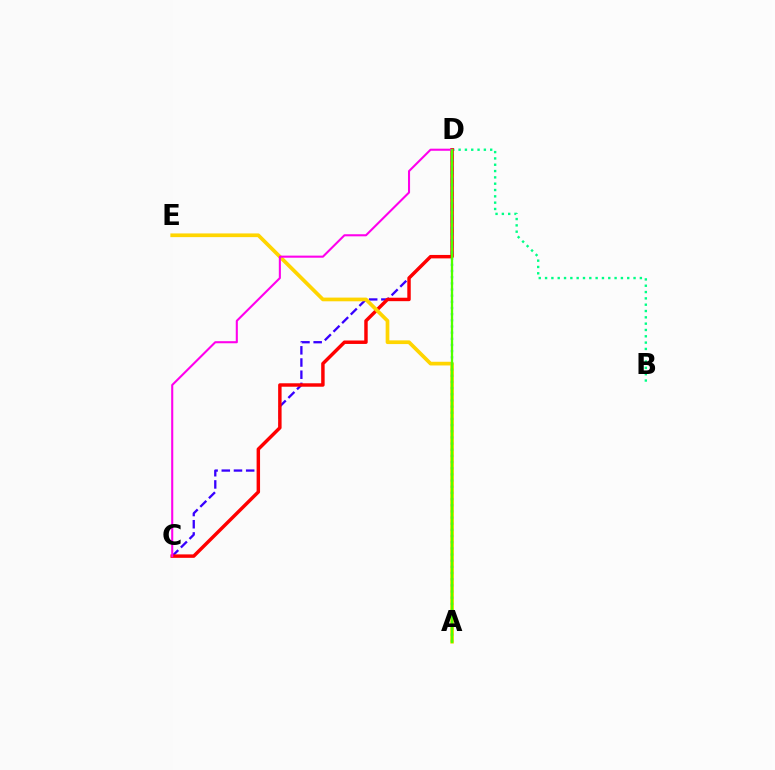{('C', 'D'): [{'color': '#3700ff', 'line_style': 'dashed', 'thickness': 1.66}, {'color': '#ff0000', 'line_style': 'solid', 'thickness': 2.48}, {'color': '#ff00ed', 'line_style': 'solid', 'thickness': 1.5}], ('B', 'D'): [{'color': '#00ff86', 'line_style': 'dotted', 'thickness': 1.72}], ('A', 'E'): [{'color': '#ffd500', 'line_style': 'solid', 'thickness': 2.67}], ('A', 'D'): [{'color': '#009eff', 'line_style': 'dotted', 'thickness': 1.67}, {'color': '#4fff00', 'line_style': 'solid', 'thickness': 1.66}]}